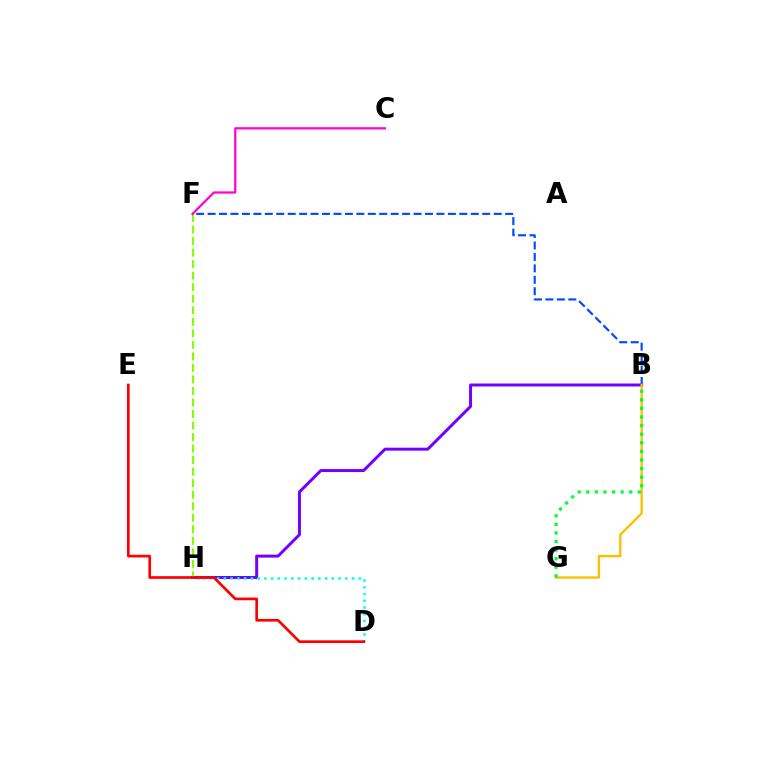{('B', 'H'): [{'color': '#7200ff', 'line_style': 'solid', 'thickness': 2.14}], ('B', 'F'): [{'color': '#004bff', 'line_style': 'dashed', 'thickness': 1.55}], ('D', 'H'): [{'color': '#00fff6', 'line_style': 'dotted', 'thickness': 1.83}], ('F', 'H'): [{'color': '#84ff00', 'line_style': 'dashed', 'thickness': 1.57}], ('B', 'G'): [{'color': '#ffbd00', 'line_style': 'solid', 'thickness': 1.67}, {'color': '#00ff39', 'line_style': 'dotted', 'thickness': 2.33}], ('D', 'E'): [{'color': '#ff0000', 'line_style': 'solid', 'thickness': 1.93}], ('C', 'F'): [{'color': '#ff00cf', 'line_style': 'solid', 'thickness': 1.61}]}